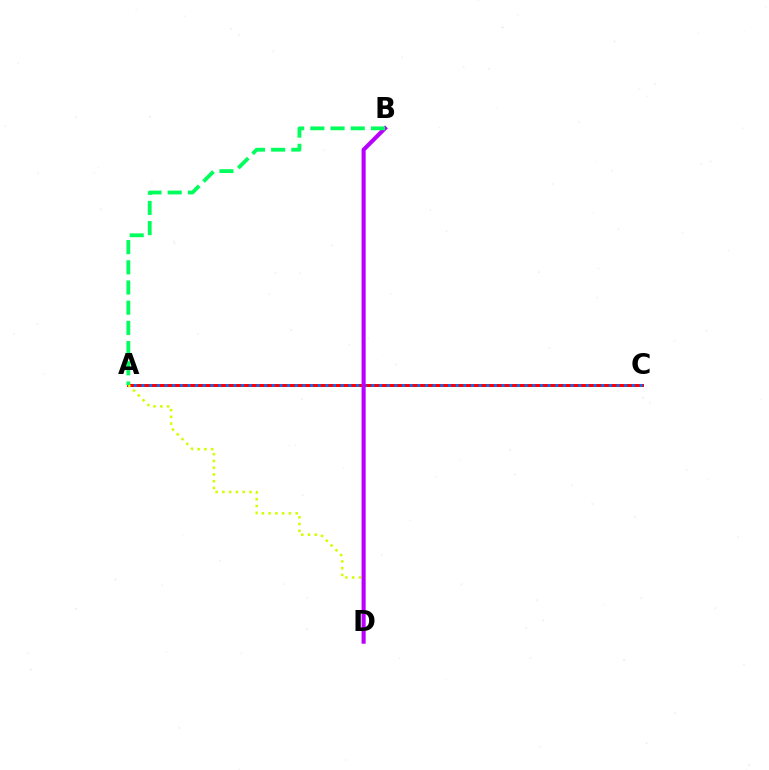{('A', 'C'): [{'color': '#ff0000', 'line_style': 'solid', 'thickness': 2.16}, {'color': '#0074ff', 'line_style': 'dotted', 'thickness': 2.08}], ('A', 'D'): [{'color': '#d1ff00', 'line_style': 'dotted', 'thickness': 1.84}], ('B', 'D'): [{'color': '#b900ff', 'line_style': 'solid', 'thickness': 2.95}], ('A', 'B'): [{'color': '#00ff5c', 'line_style': 'dashed', 'thickness': 2.74}]}